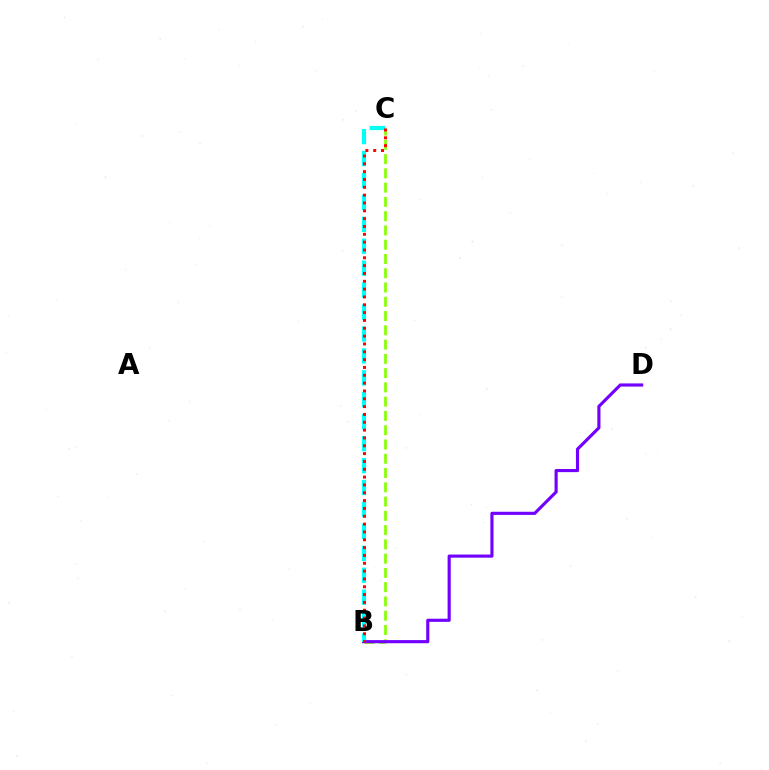{('B', 'C'): [{'color': '#84ff00', 'line_style': 'dashed', 'thickness': 1.94}, {'color': '#00fff6', 'line_style': 'dashed', 'thickness': 2.98}, {'color': '#ff0000', 'line_style': 'dotted', 'thickness': 2.13}], ('B', 'D'): [{'color': '#7200ff', 'line_style': 'solid', 'thickness': 2.26}]}